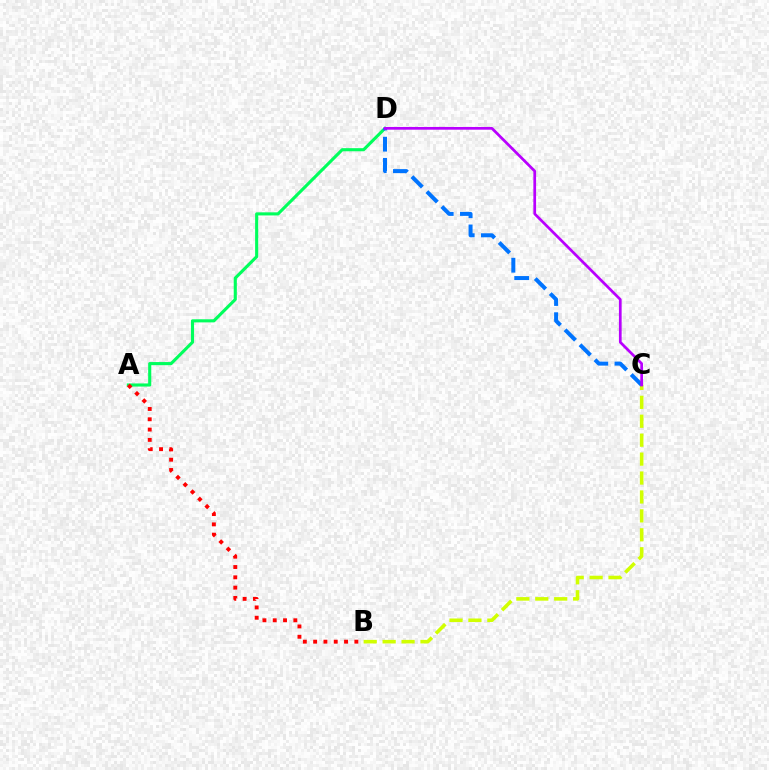{('A', 'D'): [{'color': '#00ff5c', 'line_style': 'solid', 'thickness': 2.24}], ('B', 'C'): [{'color': '#d1ff00', 'line_style': 'dashed', 'thickness': 2.57}], ('A', 'B'): [{'color': '#ff0000', 'line_style': 'dotted', 'thickness': 2.8}], ('C', 'D'): [{'color': '#0074ff', 'line_style': 'dashed', 'thickness': 2.88}, {'color': '#b900ff', 'line_style': 'solid', 'thickness': 1.96}]}